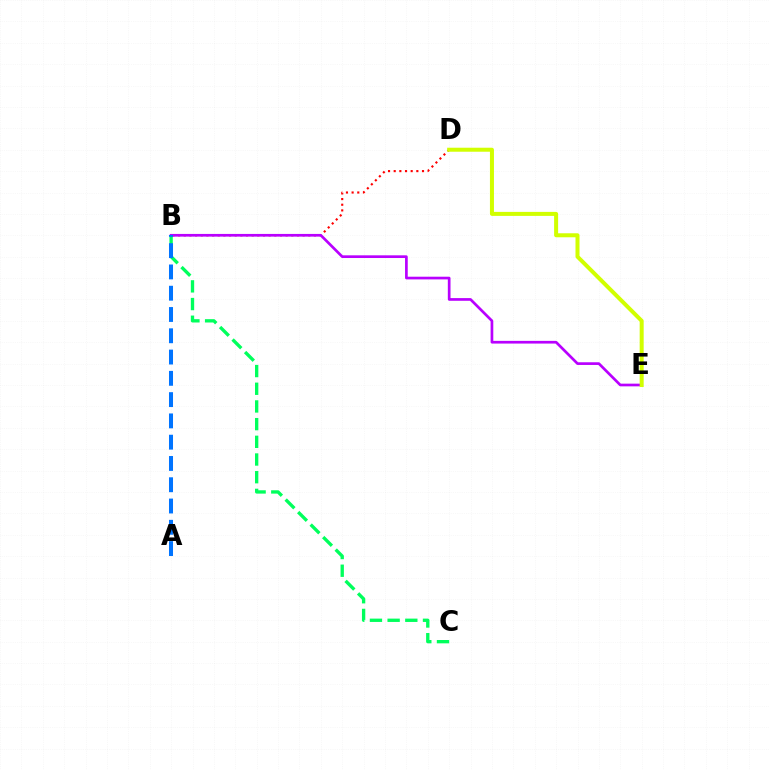{('B', 'C'): [{'color': '#00ff5c', 'line_style': 'dashed', 'thickness': 2.4}], ('B', 'D'): [{'color': '#ff0000', 'line_style': 'dotted', 'thickness': 1.54}], ('B', 'E'): [{'color': '#b900ff', 'line_style': 'solid', 'thickness': 1.94}], ('D', 'E'): [{'color': '#d1ff00', 'line_style': 'solid', 'thickness': 2.89}], ('A', 'B'): [{'color': '#0074ff', 'line_style': 'dashed', 'thickness': 2.89}]}